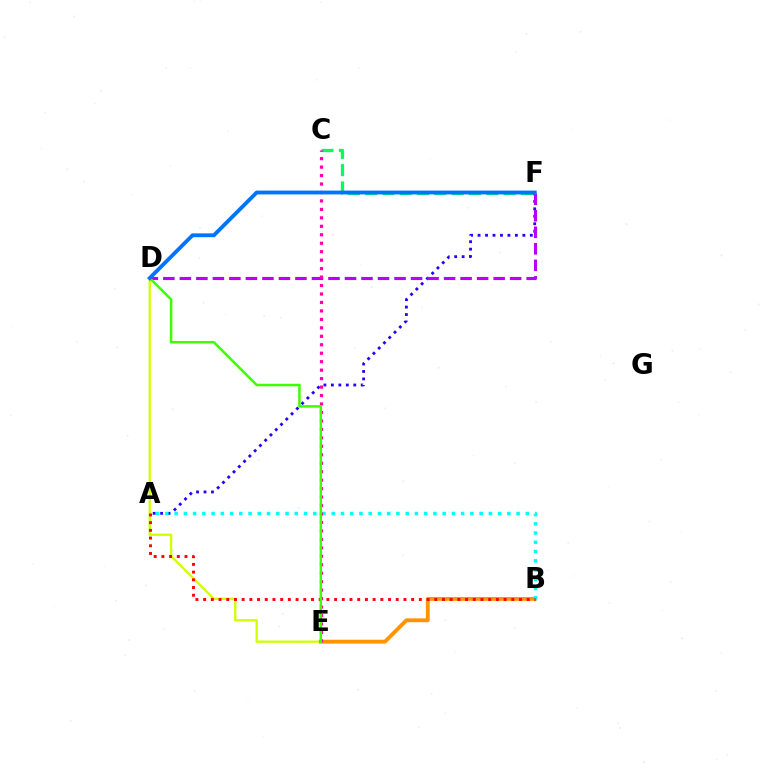{('A', 'F'): [{'color': '#2500ff', 'line_style': 'dotted', 'thickness': 2.03}], ('D', 'E'): [{'color': '#d1ff00', 'line_style': 'solid', 'thickness': 1.67}, {'color': '#3dff00', 'line_style': 'solid', 'thickness': 1.79}], ('B', 'E'): [{'color': '#ff9400', 'line_style': 'solid', 'thickness': 2.78}], ('C', 'F'): [{'color': '#00ff5c', 'line_style': 'dashed', 'thickness': 2.35}], ('A', 'B'): [{'color': '#00fff6', 'line_style': 'dotted', 'thickness': 2.51}, {'color': '#ff0000', 'line_style': 'dotted', 'thickness': 2.09}], ('D', 'F'): [{'color': '#b900ff', 'line_style': 'dashed', 'thickness': 2.24}, {'color': '#0074ff', 'line_style': 'solid', 'thickness': 2.76}], ('C', 'E'): [{'color': '#ff00ac', 'line_style': 'dotted', 'thickness': 2.3}]}